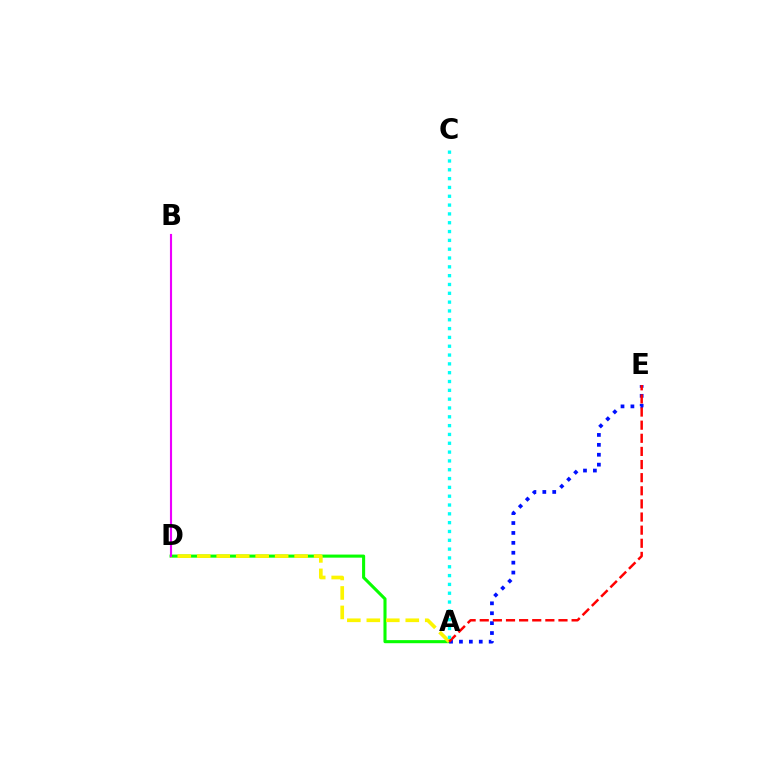{('A', 'D'): [{'color': '#08ff00', 'line_style': 'solid', 'thickness': 2.22}, {'color': '#fcf500', 'line_style': 'dashed', 'thickness': 2.65}], ('A', 'E'): [{'color': '#0010ff', 'line_style': 'dotted', 'thickness': 2.69}, {'color': '#ff0000', 'line_style': 'dashed', 'thickness': 1.78}], ('B', 'D'): [{'color': '#ee00ff', 'line_style': 'solid', 'thickness': 1.53}], ('A', 'C'): [{'color': '#00fff6', 'line_style': 'dotted', 'thickness': 2.4}]}